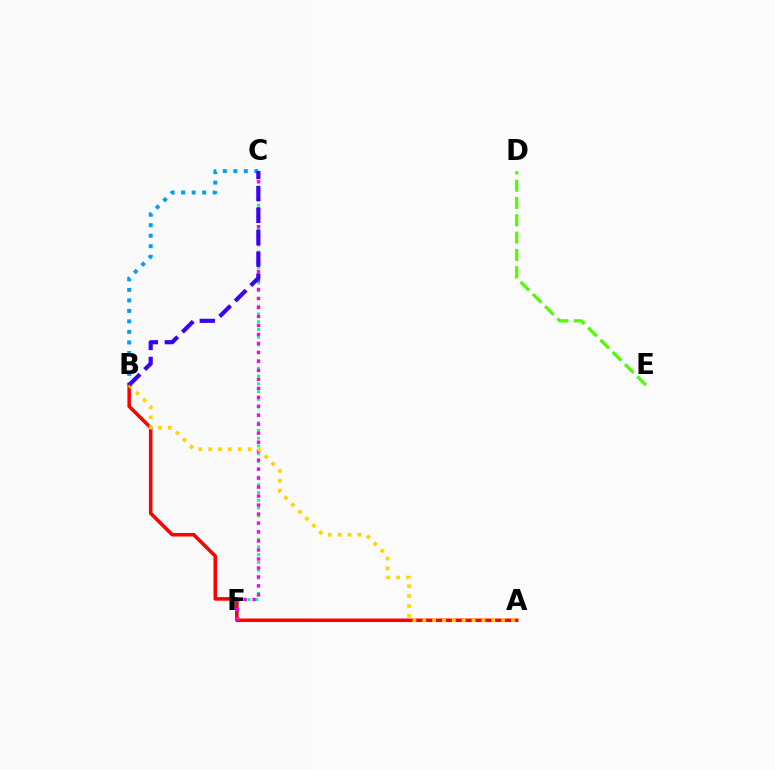{('B', 'C'): [{'color': '#009eff', 'line_style': 'dotted', 'thickness': 2.86}, {'color': '#3700ff', 'line_style': 'dashed', 'thickness': 2.97}], ('D', 'E'): [{'color': '#4fff00', 'line_style': 'dashed', 'thickness': 2.35}], ('C', 'F'): [{'color': '#00ff86', 'line_style': 'dotted', 'thickness': 2.11}, {'color': '#ff00ed', 'line_style': 'dotted', 'thickness': 2.44}], ('A', 'B'): [{'color': '#ff0000', 'line_style': 'solid', 'thickness': 2.55}, {'color': '#ffd500', 'line_style': 'dotted', 'thickness': 2.68}]}